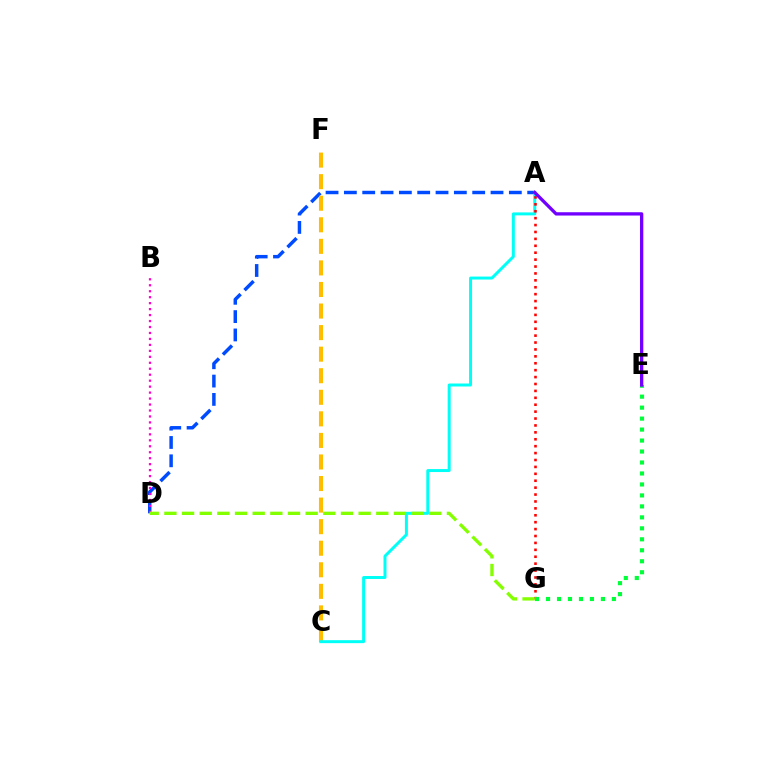{('A', 'D'): [{'color': '#004bff', 'line_style': 'dashed', 'thickness': 2.49}], ('B', 'D'): [{'color': '#ff00cf', 'line_style': 'dotted', 'thickness': 1.62}], ('C', 'F'): [{'color': '#ffbd00', 'line_style': 'dashed', 'thickness': 2.93}], ('A', 'C'): [{'color': '#00fff6', 'line_style': 'solid', 'thickness': 2.14}], ('A', 'G'): [{'color': '#ff0000', 'line_style': 'dotted', 'thickness': 1.88}], ('D', 'G'): [{'color': '#84ff00', 'line_style': 'dashed', 'thickness': 2.4}], ('E', 'G'): [{'color': '#00ff39', 'line_style': 'dotted', 'thickness': 2.98}], ('A', 'E'): [{'color': '#7200ff', 'line_style': 'solid', 'thickness': 2.37}]}